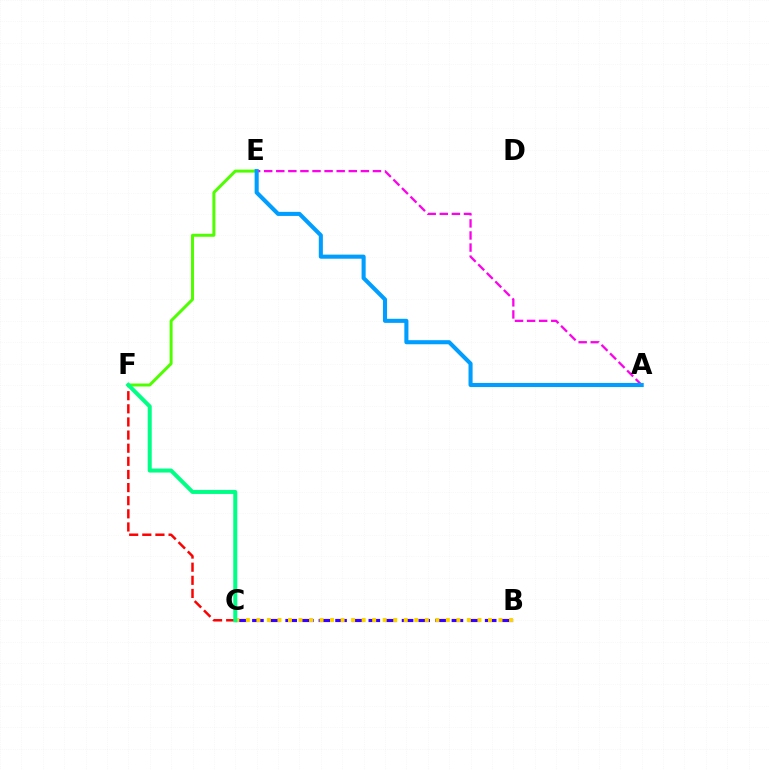{('C', 'F'): [{'color': '#ff0000', 'line_style': 'dashed', 'thickness': 1.78}, {'color': '#00ff86', 'line_style': 'solid', 'thickness': 2.89}], ('A', 'E'): [{'color': '#ff00ed', 'line_style': 'dashed', 'thickness': 1.64}, {'color': '#009eff', 'line_style': 'solid', 'thickness': 2.94}], ('B', 'C'): [{'color': '#3700ff', 'line_style': 'dashed', 'thickness': 2.26}, {'color': '#ffd500', 'line_style': 'dotted', 'thickness': 2.86}], ('E', 'F'): [{'color': '#4fff00', 'line_style': 'solid', 'thickness': 2.16}]}